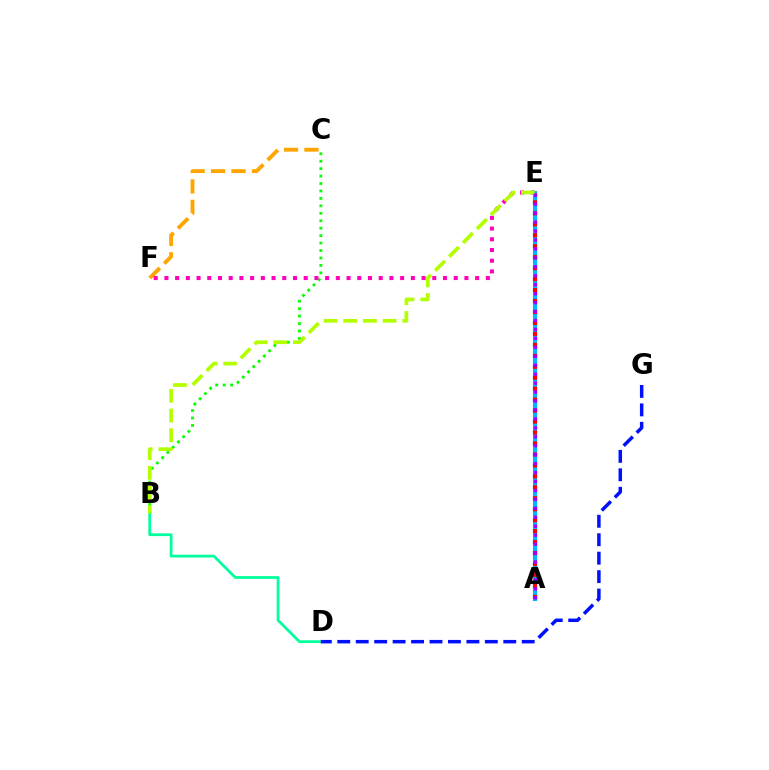{('C', 'F'): [{'color': '#ffa500', 'line_style': 'dashed', 'thickness': 2.78}], ('B', 'C'): [{'color': '#08ff00', 'line_style': 'dotted', 'thickness': 2.02}], ('E', 'F'): [{'color': '#ff00bd', 'line_style': 'dotted', 'thickness': 2.91}], ('A', 'E'): [{'color': '#00b5ff', 'line_style': 'solid', 'thickness': 2.99}, {'color': '#ff0000', 'line_style': 'dotted', 'thickness': 2.98}, {'color': '#9b00ff', 'line_style': 'dotted', 'thickness': 2.43}], ('B', 'D'): [{'color': '#00ff9d', 'line_style': 'solid', 'thickness': 1.99}], ('B', 'E'): [{'color': '#b3ff00', 'line_style': 'dashed', 'thickness': 2.67}], ('D', 'G'): [{'color': '#0010ff', 'line_style': 'dashed', 'thickness': 2.51}]}